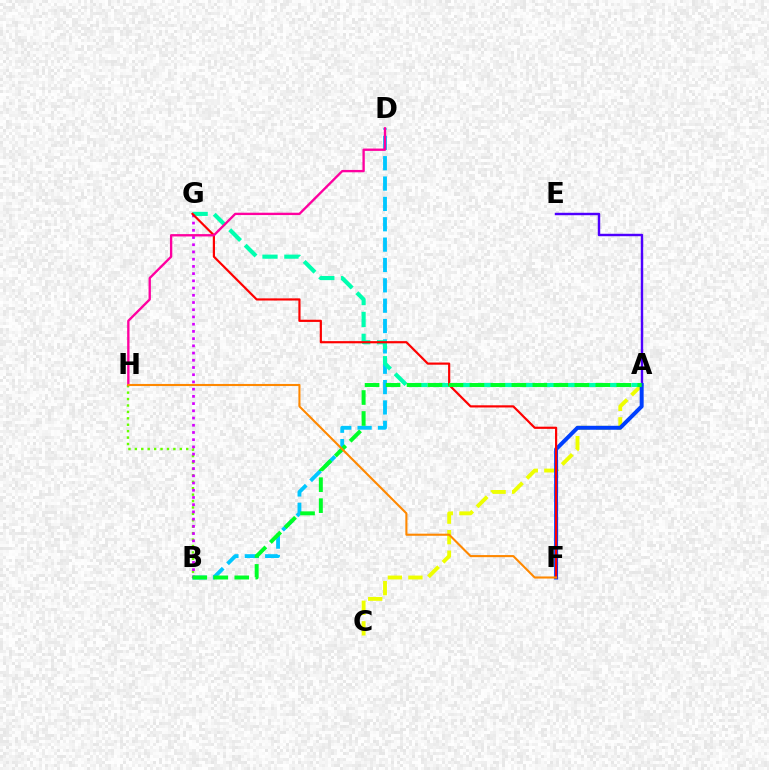{('A', 'E'): [{'color': '#4f00ff', 'line_style': 'solid', 'thickness': 1.76}], ('A', 'C'): [{'color': '#eeff00', 'line_style': 'dashed', 'thickness': 2.79}], ('B', 'H'): [{'color': '#66ff00', 'line_style': 'dotted', 'thickness': 1.75}], ('B', 'D'): [{'color': '#00c7ff', 'line_style': 'dashed', 'thickness': 2.77}], ('A', 'G'): [{'color': '#00ffaf', 'line_style': 'dashed', 'thickness': 2.97}], ('A', 'F'): [{'color': '#003fff', 'line_style': 'solid', 'thickness': 2.86}], ('B', 'G'): [{'color': '#d600ff', 'line_style': 'dotted', 'thickness': 1.96}], ('F', 'G'): [{'color': '#ff0000', 'line_style': 'solid', 'thickness': 1.57}], ('A', 'B'): [{'color': '#00ff27', 'line_style': 'dashed', 'thickness': 2.85}], ('D', 'H'): [{'color': '#ff00a0', 'line_style': 'solid', 'thickness': 1.69}], ('F', 'H'): [{'color': '#ff8800', 'line_style': 'solid', 'thickness': 1.51}]}